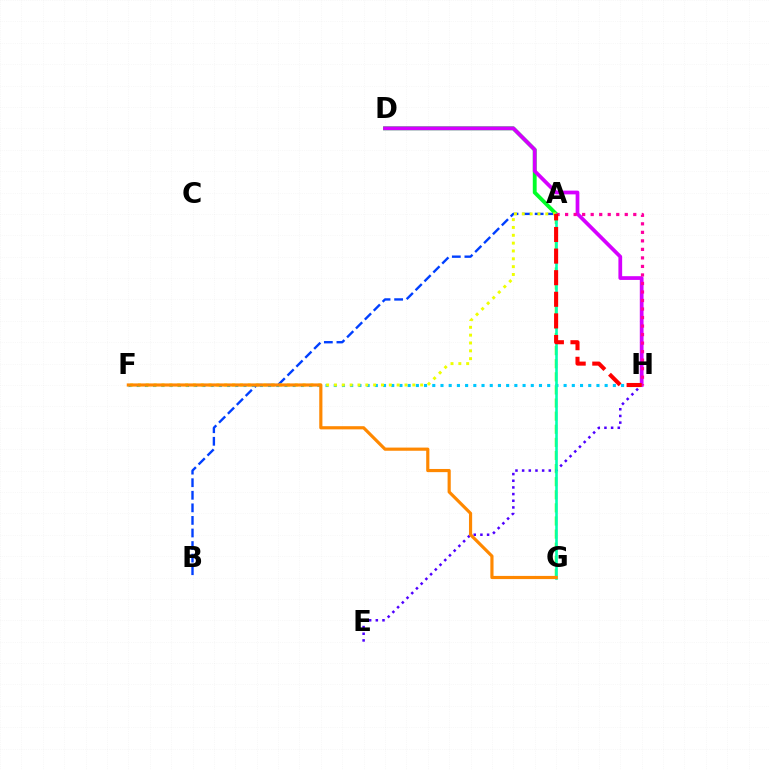{('A', 'G'): [{'color': '#66ff00', 'line_style': 'dashed', 'thickness': 1.78}, {'color': '#00ffaf', 'line_style': 'solid', 'thickness': 1.88}], ('E', 'H'): [{'color': '#4f00ff', 'line_style': 'dotted', 'thickness': 1.81}], ('A', 'B'): [{'color': '#003fff', 'line_style': 'dashed', 'thickness': 1.71}], ('F', 'H'): [{'color': '#00c7ff', 'line_style': 'dotted', 'thickness': 2.23}], ('A', 'D'): [{'color': '#00ff27', 'line_style': 'solid', 'thickness': 2.78}], ('D', 'H'): [{'color': '#d600ff', 'line_style': 'solid', 'thickness': 2.69}], ('A', 'F'): [{'color': '#eeff00', 'line_style': 'dotted', 'thickness': 2.13}], ('A', 'H'): [{'color': '#ff00a0', 'line_style': 'dotted', 'thickness': 2.31}, {'color': '#ff0000', 'line_style': 'dashed', 'thickness': 2.93}], ('F', 'G'): [{'color': '#ff8800', 'line_style': 'solid', 'thickness': 2.28}]}